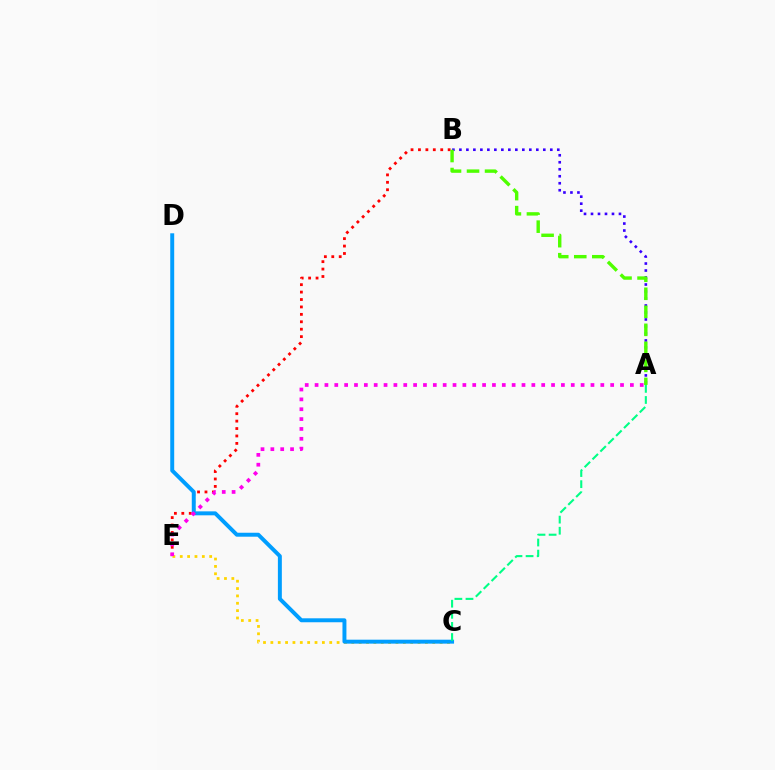{('B', 'E'): [{'color': '#ff0000', 'line_style': 'dotted', 'thickness': 2.02}], ('C', 'E'): [{'color': '#ffd500', 'line_style': 'dotted', 'thickness': 2.0}], ('C', 'D'): [{'color': '#009eff', 'line_style': 'solid', 'thickness': 2.84}], ('A', 'B'): [{'color': '#3700ff', 'line_style': 'dotted', 'thickness': 1.9}, {'color': '#4fff00', 'line_style': 'dashed', 'thickness': 2.45}], ('A', 'E'): [{'color': '#ff00ed', 'line_style': 'dotted', 'thickness': 2.68}], ('A', 'C'): [{'color': '#00ff86', 'line_style': 'dashed', 'thickness': 1.51}]}